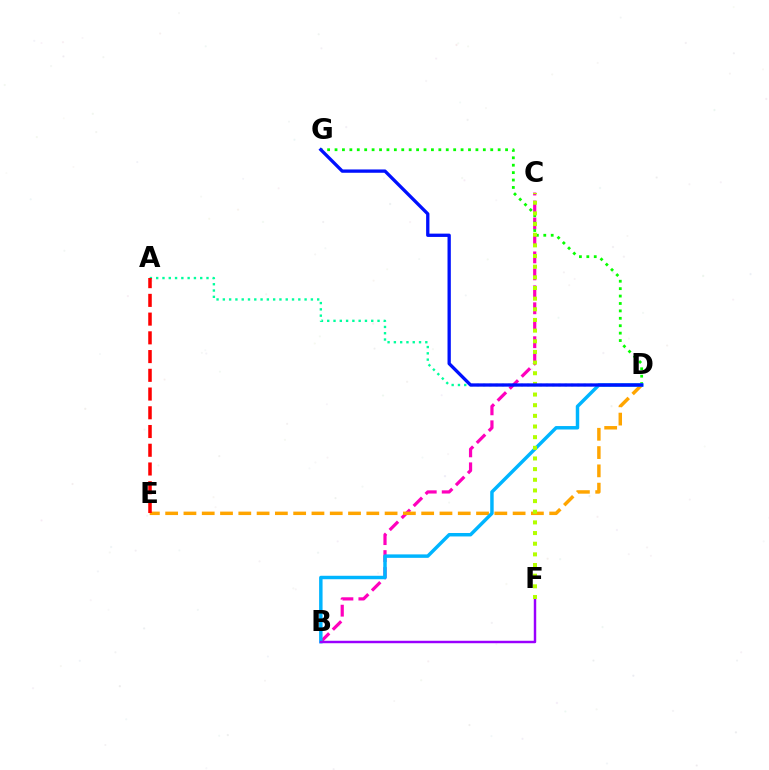{('B', 'C'): [{'color': '#ff00bd', 'line_style': 'dashed', 'thickness': 2.3}], ('D', 'E'): [{'color': '#ffa500', 'line_style': 'dashed', 'thickness': 2.48}], ('A', 'D'): [{'color': '#00ff9d', 'line_style': 'dotted', 'thickness': 1.71}], ('D', 'G'): [{'color': '#08ff00', 'line_style': 'dotted', 'thickness': 2.01}, {'color': '#0010ff', 'line_style': 'solid', 'thickness': 2.38}], ('B', 'D'): [{'color': '#00b5ff', 'line_style': 'solid', 'thickness': 2.49}], ('B', 'F'): [{'color': '#9b00ff', 'line_style': 'solid', 'thickness': 1.77}], ('C', 'F'): [{'color': '#b3ff00', 'line_style': 'dotted', 'thickness': 2.89}], ('A', 'E'): [{'color': '#ff0000', 'line_style': 'dashed', 'thickness': 2.55}]}